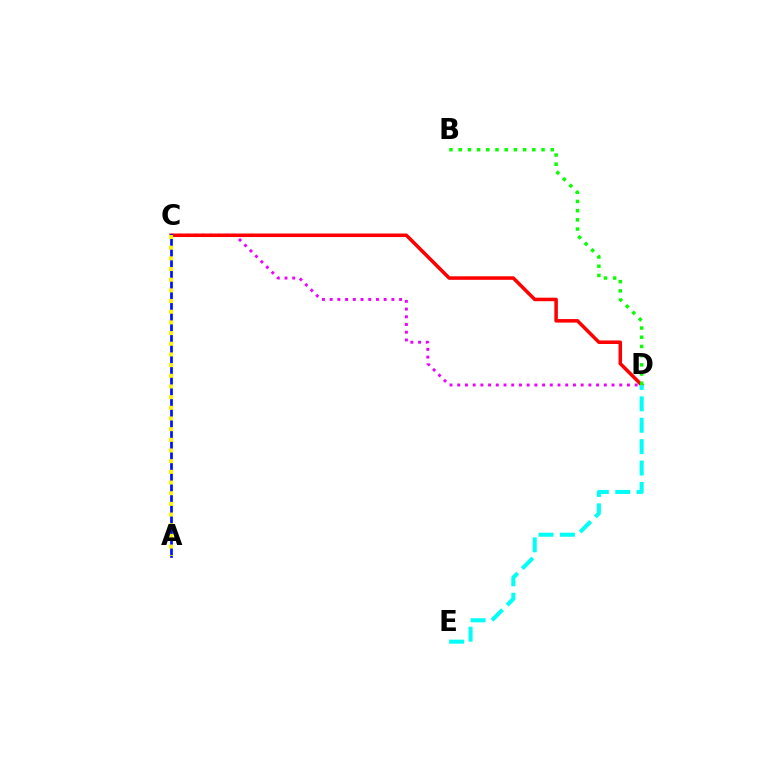{('C', 'D'): [{'color': '#ee00ff', 'line_style': 'dotted', 'thickness': 2.1}, {'color': '#ff0000', 'line_style': 'solid', 'thickness': 2.54}], ('B', 'D'): [{'color': '#08ff00', 'line_style': 'dotted', 'thickness': 2.5}], ('A', 'C'): [{'color': '#0010ff', 'line_style': 'solid', 'thickness': 1.95}, {'color': '#fcf500', 'line_style': 'dotted', 'thickness': 2.9}], ('D', 'E'): [{'color': '#00fff6', 'line_style': 'dashed', 'thickness': 2.91}]}